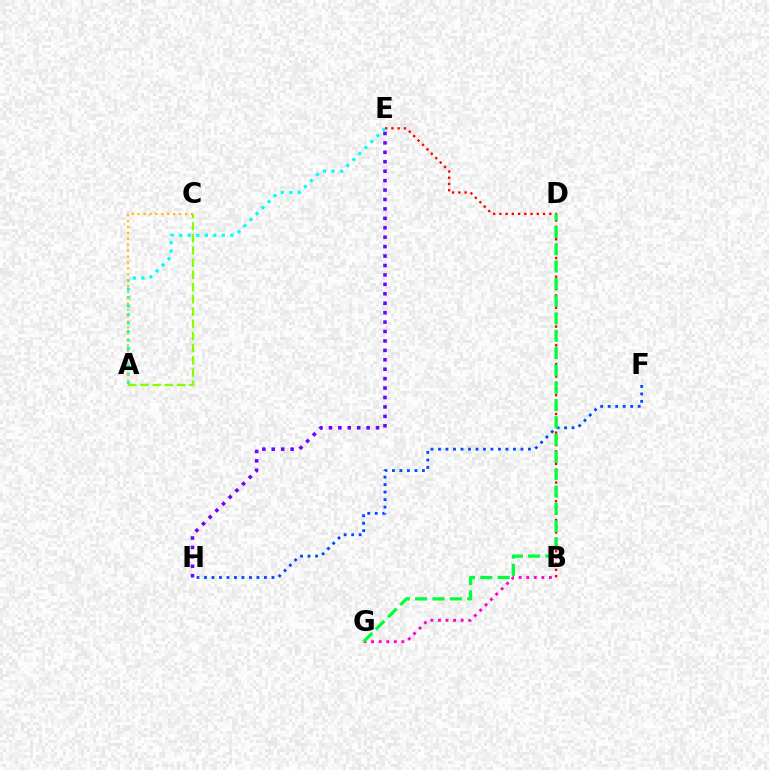{('B', 'E'): [{'color': '#ff0000', 'line_style': 'dotted', 'thickness': 1.69}], ('B', 'G'): [{'color': '#ff00cf', 'line_style': 'dotted', 'thickness': 2.06}], ('A', 'E'): [{'color': '#00fff6', 'line_style': 'dotted', 'thickness': 2.31}], ('F', 'H'): [{'color': '#004bff', 'line_style': 'dotted', 'thickness': 2.04}], ('A', 'C'): [{'color': '#84ff00', 'line_style': 'dashed', 'thickness': 1.66}, {'color': '#ffbd00', 'line_style': 'dotted', 'thickness': 1.61}], ('D', 'G'): [{'color': '#00ff39', 'line_style': 'dashed', 'thickness': 2.35}], ('E', 'H'): [{'color': '#7200ff', 'line_style': 'dotted', 'thickness': 2.56}]}